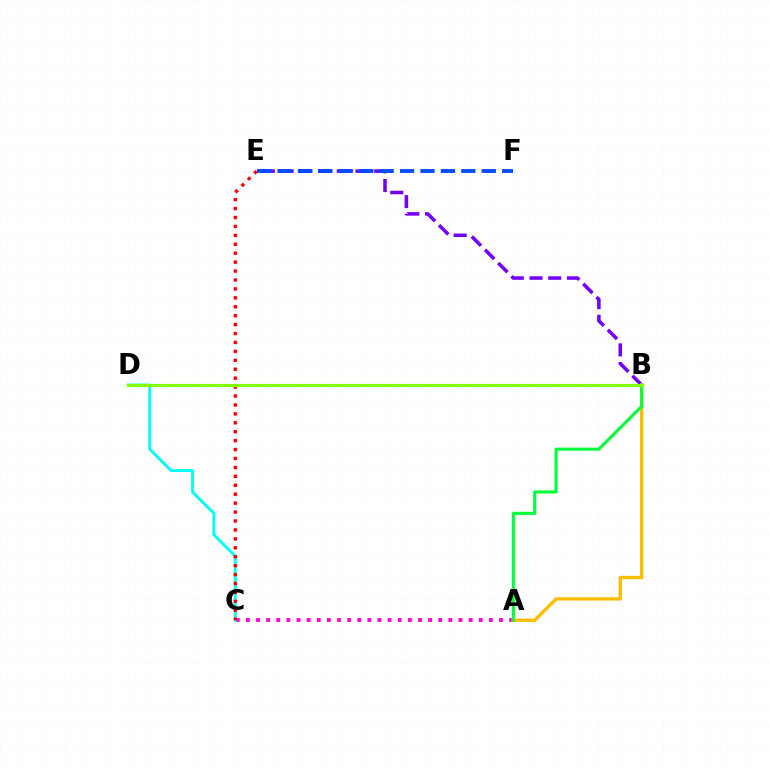{('A', 'C'): [{'color': '#ff00cf', 'line_style': 'dotted', 'thickness': 2.75}], ('B', 'E'): [{'color': '#7200ff', 'line_style': 'dashed', 'thickness': 2.54}], ('E', 'F'): [{'color': '#004bff', 'line_style': 'dashed', 'thickness': 2.77}], ('A', 'B'): [{'color': '#ffbd00', 'line_style': 'solid', 'thickness': 2.42}, {'color': '#00ff39', 'line_style': 'solid', 'thickness': 2.22}], ('C', 'D'): [{'color': '#00fff6', 'line_style': 'solid', 'thickness': 2.07}], ('C', 'E'): [{'color': '#ff0000', 'line_style': 'dotted', 'thickness': 2.43}], ('B', 'D'): [{'color': '#84ff00', 'line_style': 'solid', 'thickness': 2.29}]}